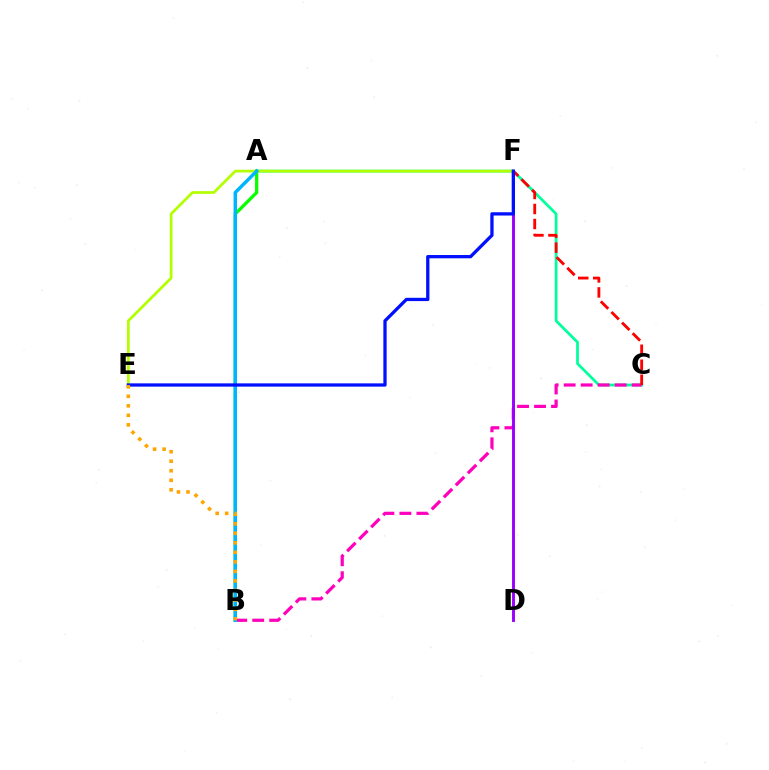{('A', 'B'): [{'color': '#08ff00', 'line_style': 'solid', 'thickness': 2.36}, {'color': '#00b5ff', 'line_style': 'solid', 'thickness': 2.48}], ('A', 'C'): [{'color': '#00ff9d', 'line_style': 'solid', 'thickness': 1.97}], ('B', 'C'): [{'color': '#ff00bd', 'line_style': 'dashed', 'thickness': 2.31}], ('C', 'F'): [{'color': '#ff0000', 'line_style': 'dashed', 'thickness': 2.04}], ('D', 'F'): [{'color': '#9b00ff', 'line_style': 'solid', 'thickness': 2.1}], ('E', 'F'): [{'color': '#b3ff00', 'line_style': 'solid', 'thickness': 1.96}, {'color': '#0010ff', 'line_style': 'solid', 'thickness': 2.36}], ('B', 'E'): [{'color': '#ffa500', 'line_style': 'dotted', 'thickness': 2.59}]}